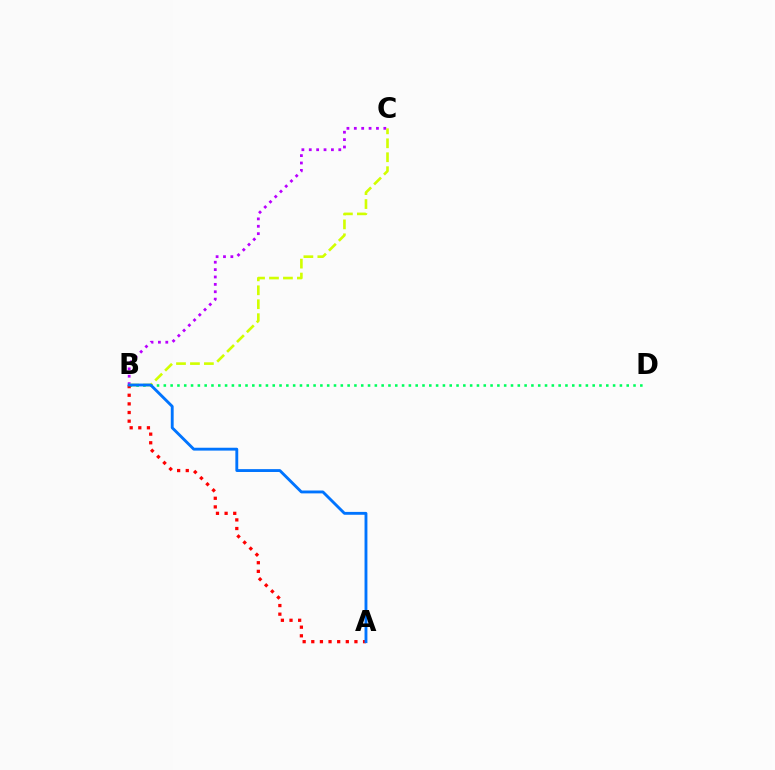{('B', 'C'): [{'color': '#b900ff', 'line_style': 'dotted', 'thickness': 2.01}, {'color': '#d1ff00', 'line_style': 'dashed', 'thickness': 1.89}], ('B', 'D'): [{'color': '#00ff5c', 'line_style': 'dotted', 'thickness': 1.85}], ('A', 'B'): [{'color': '#ff0000', 'line_style': 'dotted', 'thickness': 2.34}, {'color': '#0074ff', 'line_style': 'solid', 'thickness': 2.06}]}